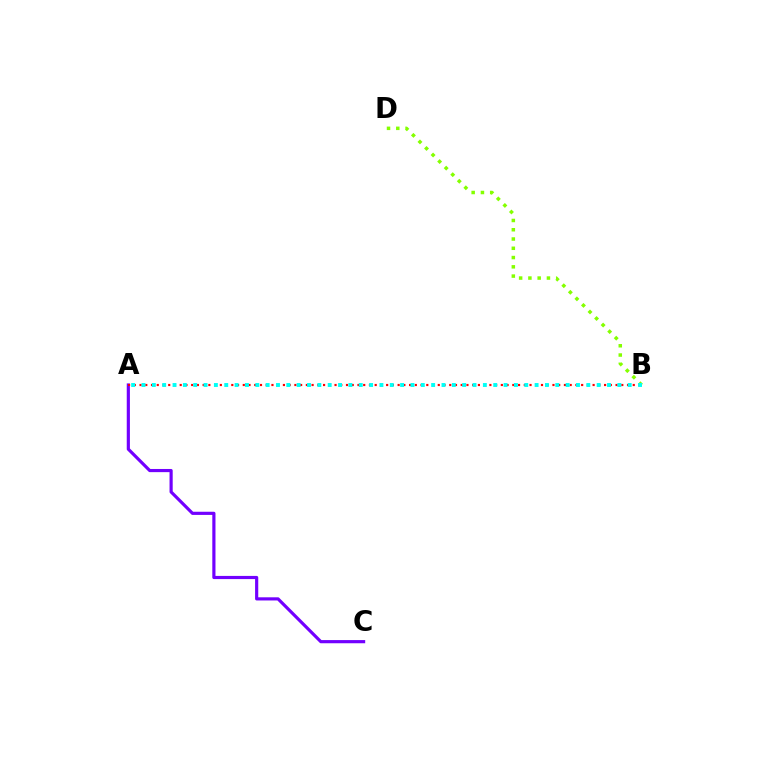{('B', 'D'): [{'color': '#84ff00', 'line_style': 'dotted', 'thickness': 2.52}], ('A', 'C'): [{'color': '#7200ff', 'line_style': 'solid', 'thickness': 2.28}], ('A', 'B'): [{'color': '#ff0000', 'line_style': 'dotted', 'thickness': 1.56}, {'color': '#00fff6', 'line_style': 'dotted', 'thickness': 2.81}]}